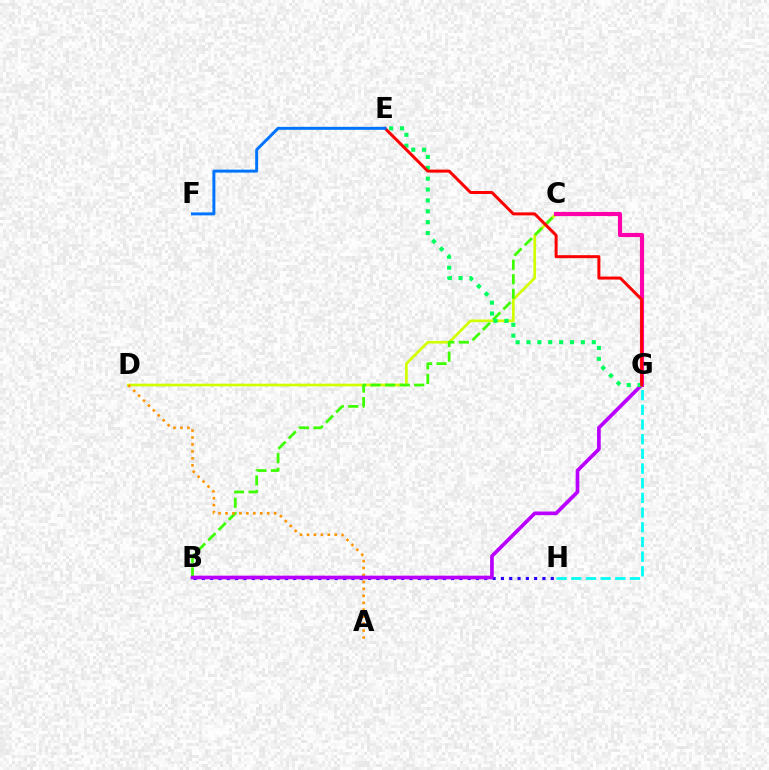{('C', 'D'): [{'color': '#d1ff00', 'line_style': 'solid', 'thickness': 1.93}], ('G', 'H'): [{'color': '#00fff6', 'line_style': 'dashed', 'thickness': 1.99}], ('B', 'C'): [{'color': '#3dff00', 'line_style': 'dashed', 'thickness': 1.98}], ('A', 'D'): [{'color': '#ff9400', 'line_style': 'dotted', 'thickness': 1.89}], ('B', 'H'): [{'color': '#2500ff', 'line_style': 'dotted', 'thickness': 2.26}], ('C', 'G'): [{'color': '#ff00ac', 'line_style': 'solid', 'thickness': 2.99}], ('B', 'G'): [{'color': '#b900ff', 'line_style': 'solid', 'thickness': 2.65}], ('E', 'G'): [{'color': '#00ff5c', 'line_style': 'dotted', 'thickness': 2.95}, {'color': '#ff0000', 'line_style': 'solid', 'thickness': 2.15}], ('E', 'F'): [{'color': '#0074ff', 'line_style': 'solid', 'thickness': 2.13}]}